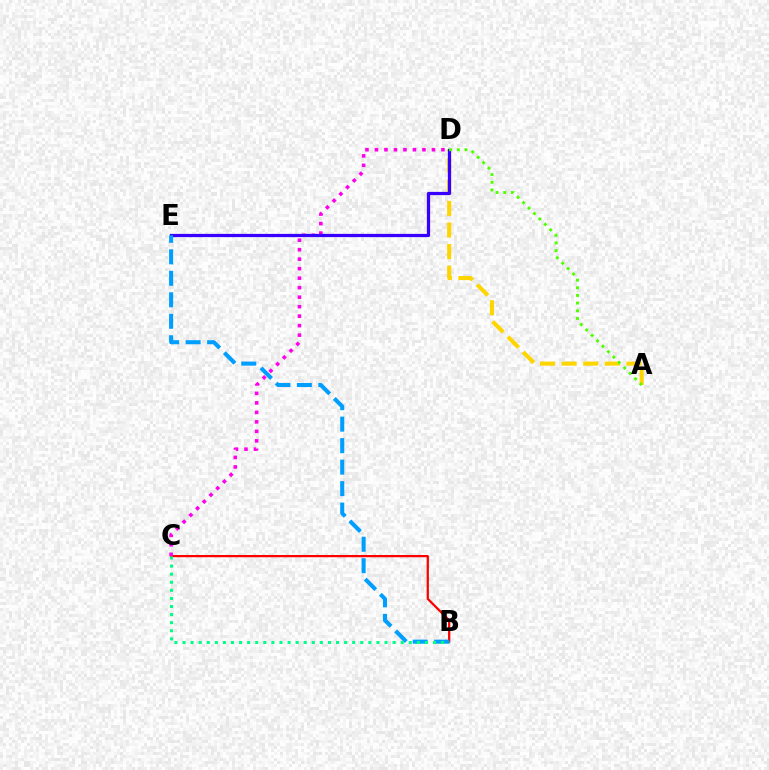{('B', 'C'): [{'color': '#ff0000', 'line_style': 'solid', 'thickness': 1.62}, {'color': '#00ff86', 'line_style': 'dotted', 'thickness': 2.2}], ('A', 'D'): [{'color': '#ffd500', 'line_style': 'dashed', 'thickness': 2.93}, {'color': '#4fff00', 'line_style': 'dotted', 'thickness': 2.08}], ('C', 'D'): [{'color': '#ff00ed', 'line_style': 'dotted', 'thickness': 2.58}], ('D', 'E'): [{'color': '#3700ff', 'line_style': 'solid', 'thickness': 2.33}], ('B', 'E'): [{'color': '#009eff', 'line_style': 'dashed', 'thickness': 2.92}]}